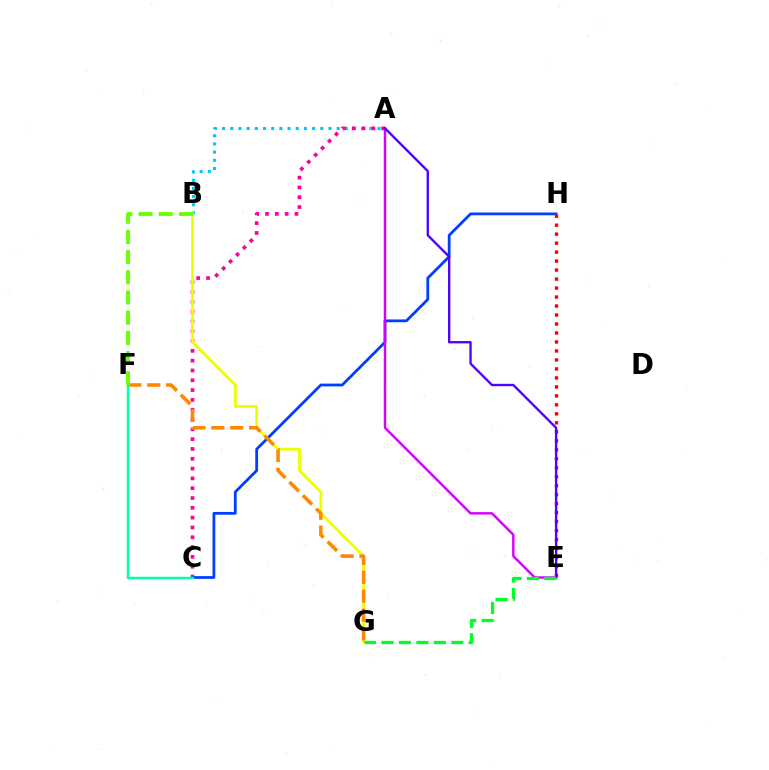{('A', 'B'): [{'color': '#00c7ff', 'line_style': 'dotted', 'thickness': 2.22}], ('A', 'C'): [{'color': '#ff00a0', 'line_style': 'dotted', 'thickness': 2.67}], ('C', 'H'): [{'color': '#003fff', 'line_style': 'solid', 'thickness': 2.0}], ('E', 'H'): [{'color': '#ff0000', 'line_style': 'dotted', 'thickness': 2.44}], ('A', 'E'): [{'color': '#d600ff', 'line_style': 'solid', 'thickness': 1.76}, {'color': '#4f00ff', 'line_style': 'solid', 'thickness': 1.69}], ('B', 'G'): [{'color': '#eeff00', 'line_style': 'solid', 'thickness': 2.05}], ('E', 'G'): [{'color': '#00ff27', 'line_style': 'dashed', 'thickness': 2.37}], ('F', 'G'): [{'color': '#ff8800', 'line_style': 'dashed', 'thickness': 2.56}], ('C', 'F'): [{'color': '#00ffaf', 'line_style': 'solid', 'thickness': 1.77}], ('B', 'F'): [{'color': '#66ff00', 'line_style': 'dashed', 'thickness': 2.74}]}